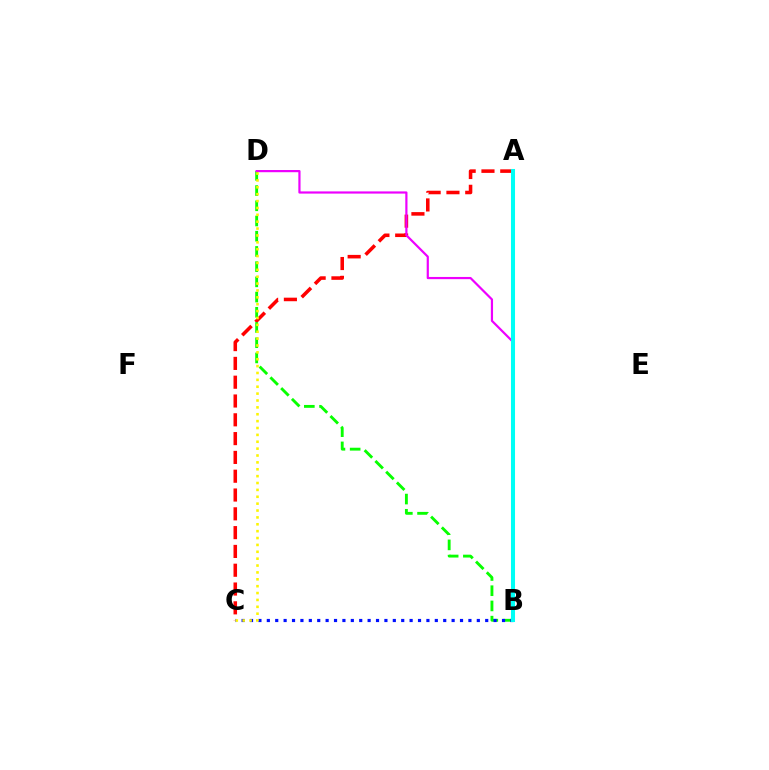{('A', 'C'): [{'color': '#ff0000', 'line_style': 'dashed', 'thickness': 2.55}], ('B', 'D'): [{'color': '#08ff00', 'line_style': 'dashed', 'thickness': 2.07}, {'color': '#ee00ff', 'line_style': 'solid', 'thickness': 1.58}], ('B', 'C'): [{'color': '#0010ff', 'line_style': 'dotted', 'thickness': 2.28}], ('A', 'B'): [{'color': '#00fff6', 'line_style': 'solid', 'thickness': 2.91}], ('C', 'D'): [{'color': '#fcf500', 'line_style': 'dotted', 'thickness': 1.87}]}